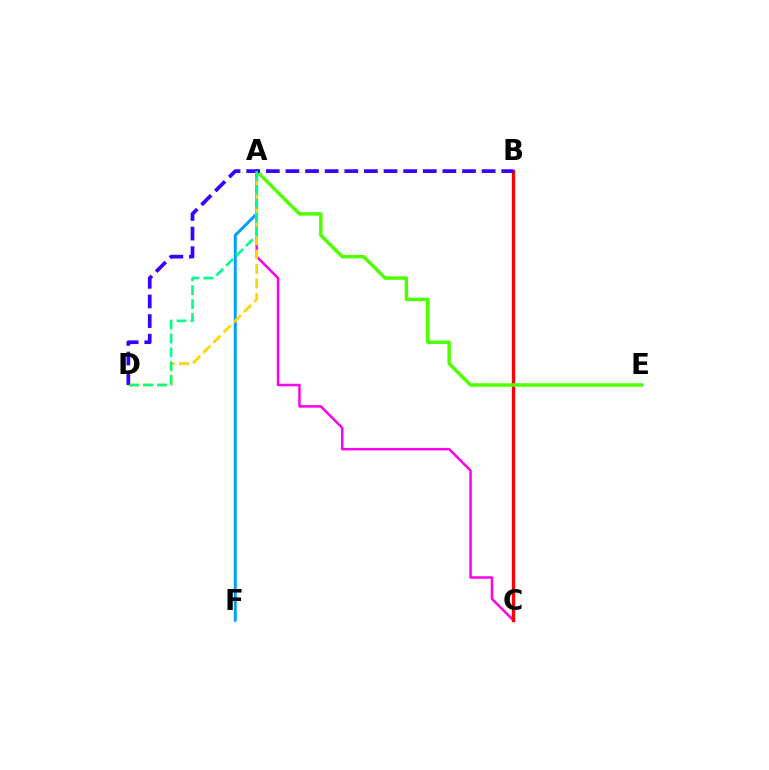{('A', 'C'): [{'color': '#ff00ed', 'line_style': 'solid', 'thickness': 1.8}], ('A', 'F'): [{'color': '#009eff', 'line_style': 'solid', 'thickness': 2.12}], ('B', 'C'): [{'color': '#ff0000', 'line_style': 'solid', 'thickness': 2.39}], ('A', 'D'): [{'color': '#ffd500', 'line_style': 'dashed', 'thickness': 1.96}, {'color': '#00ff86', 'line_style': 'dashed', 'thickness': 1.89}], ('A', 'E'): [{'color': '#4fff00', 'line_style': 'solid', 'thickness': 2.51}], ('B', 'D'): [{'color': '#3700ff', 'line_style': 'dashed', 'thickness': 2.67}]}